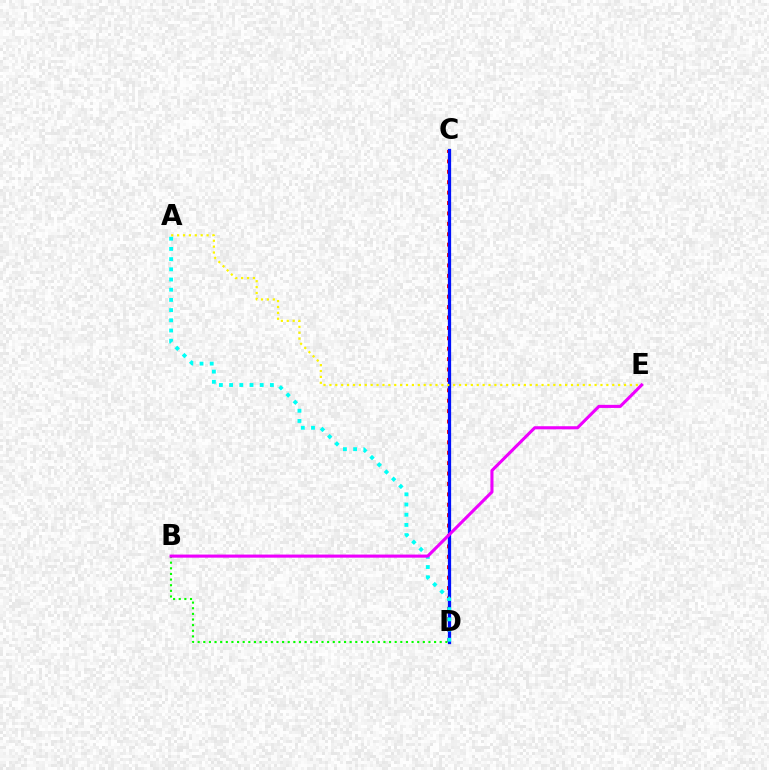{('C', 'D'): [{'color': '#ff0000', 'line_style': 'dotted', 'thickness': 2.83}, {'color': '#0010ff', 'line_style': 'solid', 'thickness': 2.35}], ('B', 'D'): [{'color': '#08ff00', 'line_style': 'dotted', 'thickness': 1.53}], ('A', 'D'): [{'color': '#00fff6', 'line_style': 'dotted', 'thickness': 2.77}], ('A', 'E'): [{'color': '#fcf500', 'line_style': 'dotted', 'thickness': 1.6}], ('B', 'E'): [{'color': '#ee00ff', 'line_style': 'solid', 'thickness': 2.23}]}